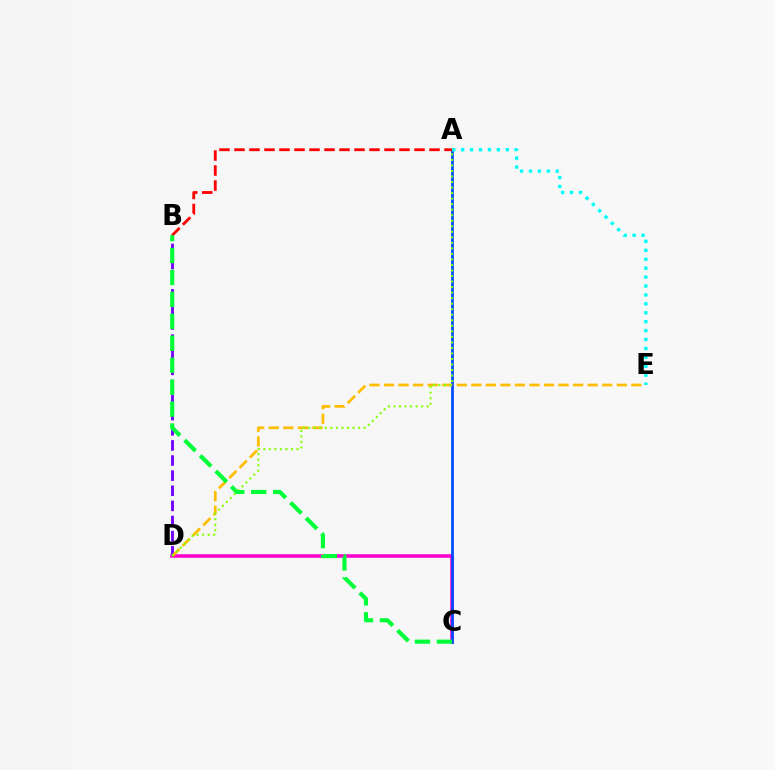{('C', 'D'): [{'color': '#ff00cf', 'line_style': 'solid', 'thickness': 2.57}], ('A', 'C'): [{'color': '#004bff', 'line_style': 'solid', 'thickness': 1.96}], ('A', 'E'): [{'color': '#00fff6', 'line_style': 'dotted', 'thickness': 2.42}], ('A', 'B'): [{'color': '#ff0000', 'line_style': 'dashed', 'thickness': 2.04}], ('B', 'D'): [{'color': '#7200ff', 'line_style': 'dashed', 'thickness': 2.05}], ('D', 'E'): [{'color': '#ffbd00', 'line_style': 'dashed', 'thickness': 1.98}], ('A', 'D'): [{'color': '#84ff00', 'line_style': 'dotted', 'thickness': 1.5}], ('B', 'C'): [{'color': '#00ff39', 'line_style': 'dashed', 'thickness': 2.98}]}